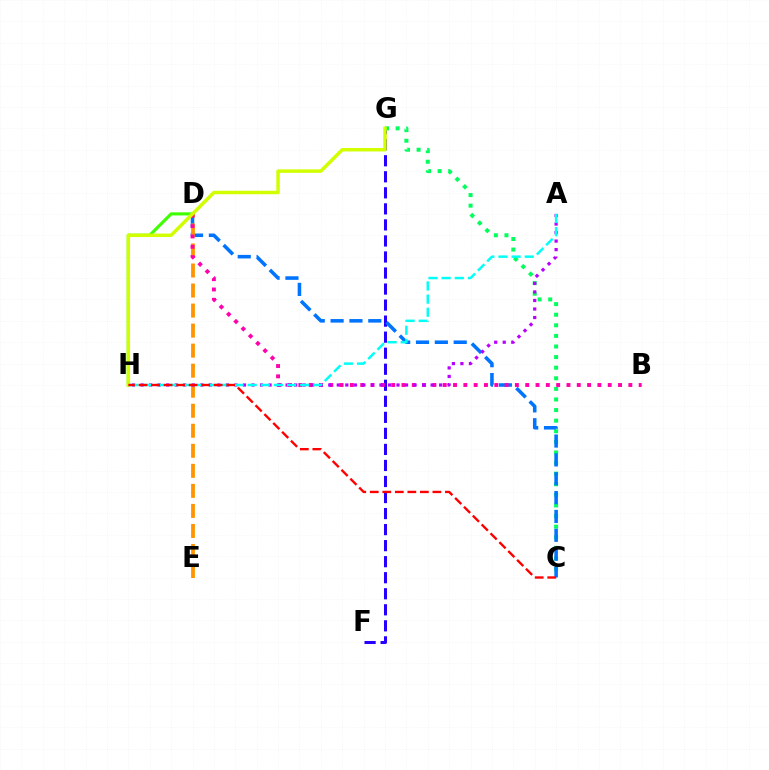{('F', 'G'): [{'color': '#2500ff', 'line_style': 'dashed', 'thickness': 2.18}], ('D', 'H'): [{'color': '#3dff00', 'line_style': 'solid', 'thickness': 2.24}], ('C', 'G'): [{'color': '#00ff5c', 'line_style': 'dotted', 'thickness': 2.88}], ('C', 'D'): [{'color': '#0074ff', 'line_style': 'dashed', 'thickness': 2.56}], ('D', 'E'): [{'color': '#ff9400', 'line_style': 'dashed', 'thickness': 2.72}], ('B', 'D'): [{'color': '#ff00ac', 'line_style': 'dotted', 'thickness': 2.8}], ('A', 'H'): [{'color': '#b900ff', 'line_style': 'dotted', 'thickness': 2.32}, {'color': '#00fff6', 'line_style': 'dashed', 'thickness': 1.78}], ('G', 'H'): [{'color': '#d1ff00', 'line_style': 'solid', 'thickness': 2.5}], ('C', 'H'): [{'color': '#ff0000', 'line_style': 'dashed', 'thickness': 1.7}]}